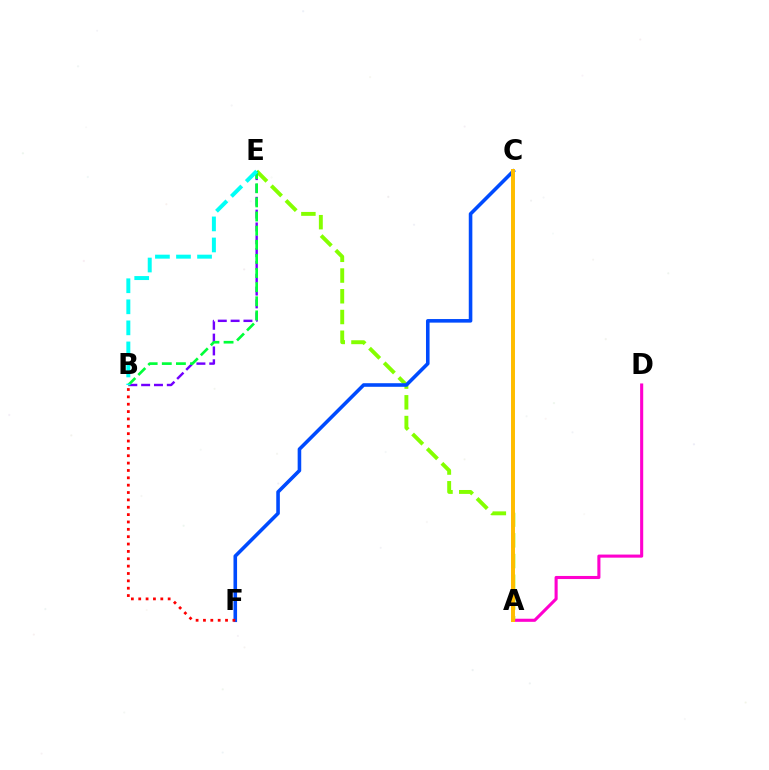{('A', 'D'): [{'color': '#ff00cf', 'line_style': 'solid', 'thickness': 2.23}], ('A', 'E'): [{'color': '#84ff00', 'line_style': 'dashed', 'thickness': 2.82}], ('B', 'E'): [{'color': '#7200ff', 'line_style': 'dashed', 'thickness': 1.74}, {'color': '#00ff39', 'line_style': 'dashed', 'thickness': 1.92}, {'color': '#00fff6', 'line_style': 'dashed', 'thickness': 2.86}], ('C', 'F'): [{'color': '#004bff', 'line_style': 'solid', 'thickness': 2.58}], ('A', 'C'): [{'color': '#ffbd00', 'line_style': 'solid', 'thickness': 2.85}], ('B', 'F'): [{'color': '#ff0000', 'line_style': 'dotted', 'thickness': 2.0}]}